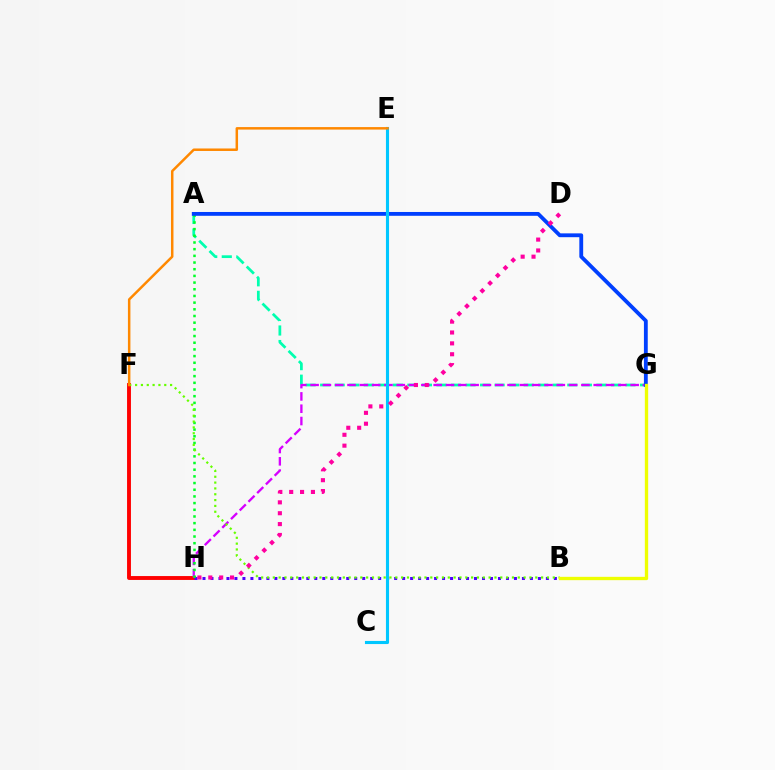{('A', 'G'): [{'color': '#00ffaf', 'line_style': 'dashed', 'thickness': 1.98}, {'color': '#003fff', 'line_style': 'solid', 'thickness': 2.75}], ('F', 'H'): [{'color': '#ff0000', 'line_style': 'solid', 'thickness': 2.8}], ('G', 'H'): [{'color': '#d600ff', 'line_style': 'dashed', 'thickness': 1.67}], ('B', 'H'): [{'color': '#4f00ff', 'line_style': 'dotted', 'thickness': 2.17}], ('A', 'H'): [{'color': '#00ff27', 'line_style': 'dotted', 'thickness': 1.82}], ('C', 'E'): [{'color': '#00c7ff', 'line_style': 'solid', 'thickness': 2.24}], ('B', 'F'): [{'color': '#66ff00', 'line_style': 'dotted', 'thickness': 1.58}], ('D', 'H'): [{'color': '#ff00a0', 'line_style': 'dotted', 'thickness': 2.95}], ('E', 'F'): [{'color': '#ff8800', 'line_style': 'solid', 'thickness': 1.79}], ('B', 'G'): [{'color': '#eeff00', 'line_style': 'solid', 'thickness': 2.4}]}